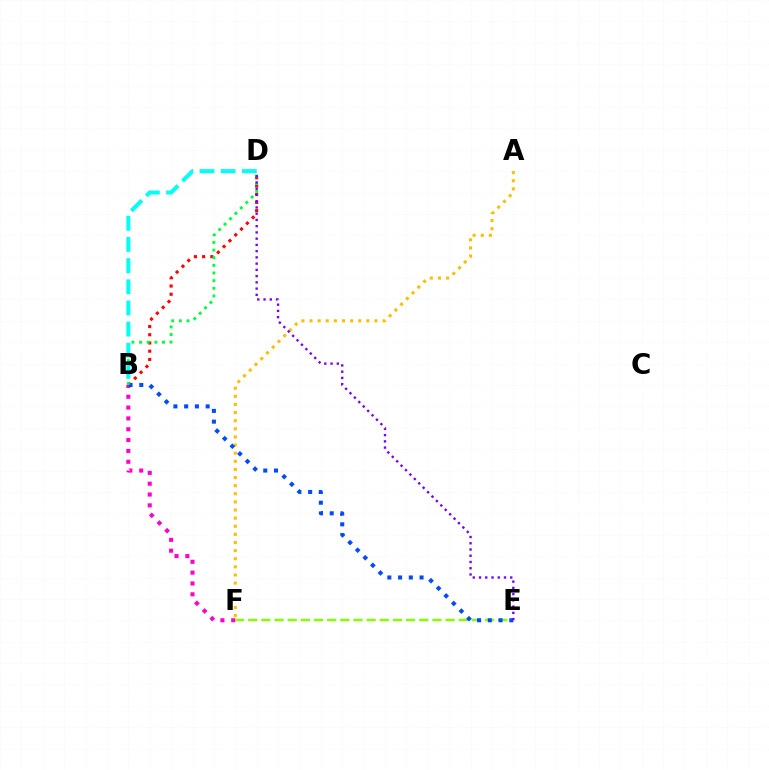{('B', 'D'): [{'color': '#ff0000', 'line_style': 'dotted', 'thickness': 2.23}, {'color': '#00ff39', 'line_style': 'dotted', 'thickness': 2.08}, {'color': '#00fff6', 'line_style': 'dashed', 'thickness': 2.87}], ('B', 'F'): [{'color': '#ff00cf', 'line_style': 'dotted', 'thickness': 2.94}], ('E', 'F'): [{'color': '#84ff00', 'line_style': 'dashed', 'thickness': 1.79}], ('A', 'F'): [{'color': '#ffbd00', 'line_style': 'dotted', 'thickness': 2.21}], ('B', 'E'): [{'color': '#004bff', 'line_style': 'dotted', 'thickness': 2.92}], ('D', 'E'): [{'color': '#7200ff', 'line_style': 'dotted', 'thickness': 1.7}]}